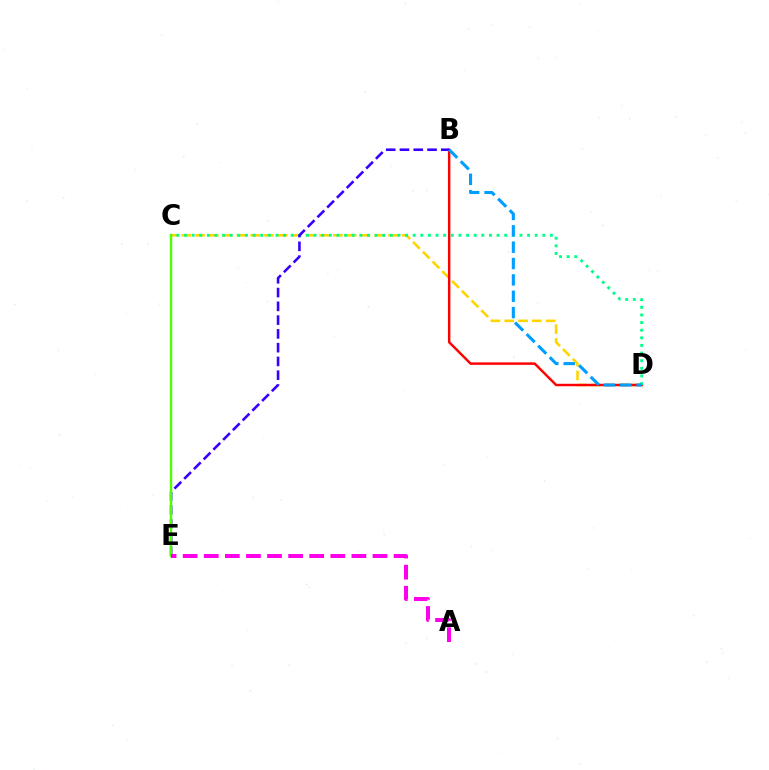{('C', 'D'): [{'color': '#ffd500', 'line_style': 'dashed', 'thickness': 1.87}, {'color': '#00ff86', 'line_style': 'dotted', 'thickness': 2.07}], ('B', 'D'): [{'color': '#ff0000', 'line_style': 'solid', 'thickness': 1.76}, {'color': '#009eff', 'line_style': 'dashed', 'thickness': 2.22}], ('B', 'E'): [{'color': '#3700ff', 'line_style': 'dashed', 'thickness': 1.87}], ('C', 'E'): [{'color': '#4fff00', 'line_style': 'solid', 'thickness': 1.76}], ('A', 'E'): [{'color': '#ff00ed', 'line_style': 'dashed', 'thickness': 2.87}]}